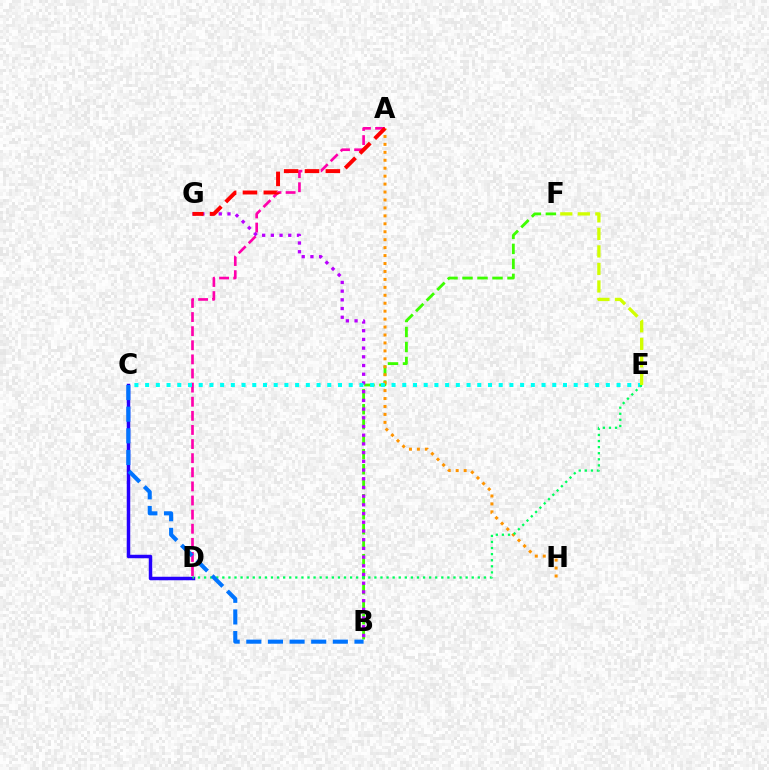{('B', 'F'): [{'color': '#3dff00', 'line_style': 'dashed', 'thickness': 2.04}], ('C', 'D'): [{'color': '#2500ff', 'line_style': 'solid', 'thickness': 2.5}], ('A', 'H'): [{'color': '#ff9400', 'line_style': 'dotted', 'thickness': 2.16}], ('A', 'D'): [{'color': '#ff00ac', 'line_style': 'dashed', 'thickness': 1.92}], ('B', 'G'): [{'color': '#b900ff', 'line_style': 'dotted', 'thickness': 2.37}], ('C', 'E'): [{'color': '#00fff6', 'line_style': 'dotted', 'thickness': 2.91}], ('D', 'E'): [{'color': '#00ff5c', 'line_style': 'dotted', 'thickness': 1.65}], ('E', 'F'): [{'color': '#d1ff00', 'line_style': 'dashed', 'thickness': 2.38}], ('A', 'G'): [{'color': '#ff0000', 'line_style': 'dashed', 'thickness': 2.83}], ('B', 'C'): [{'color': '#0074ff', 'line_style': 'dashed', 'thickness': 2.94}]}